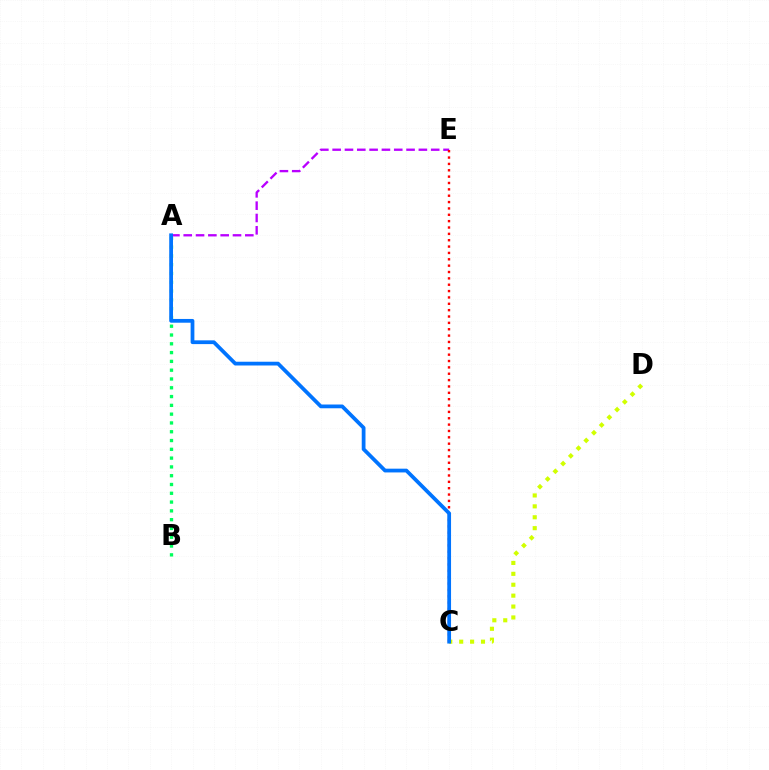{('C', 'D'): [{'color': '#d1ff00', 'line_style': 'dotted', 'thickness': 2.96}], ('A', 'B'): [{'color': '#00ff5c', 'line_style': 'dotted', 'thickness': 2.39}], ('A', 'E'): [{'color': '#b900ff', 'line_style': 'dashed', 'thickness': 1.67}], ('C', 'E'): [{'color': '#ff0000', 'line_style': 'dotted', 'thickness': 1.73}], ('A', 'C'): [{'color': '#0074ff', 'line_style': 'solid', 'thickness': 2.71}]}